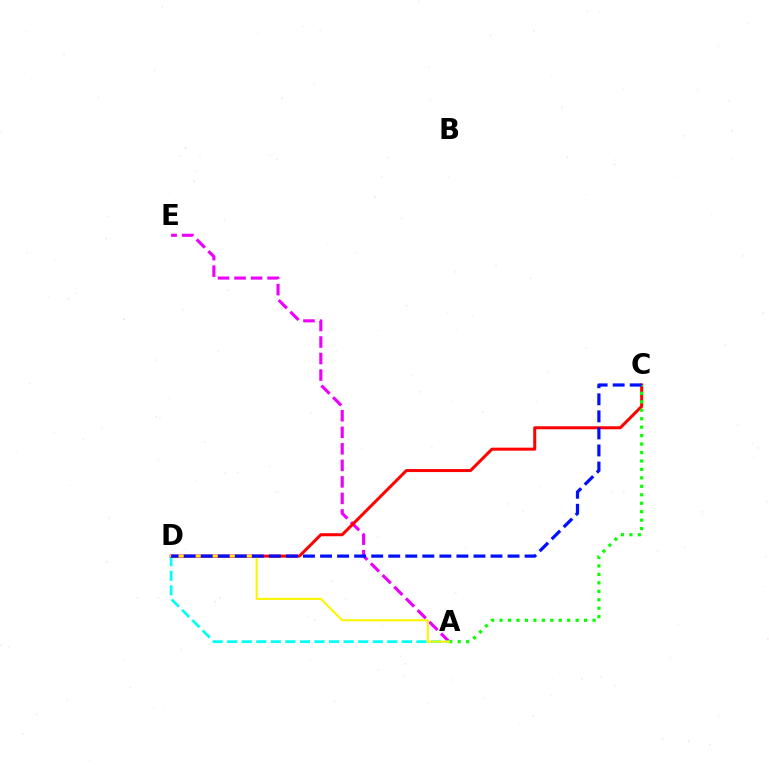{('A', 'E'): [{'color': '#ee00ff', 'line_style': 'dashed', 'thickness': 2.25}], ('A', 'D'): [{'color': '#00fff6', 'line_style': 'dashed', 'thickness': 1.98}, {'color': '#fcf500', 'line_style': 'solid', 'thickness': 1.5}], ('C', 'D'): [{'color': '#ff0000', 'line_style': 'solid', 'thickness': 2.17}, {'color': '#0010ff', 'line_style': 'dashed', 'thickness': 2.32}], ('A', 'C'): [{'color': '#08ff00', 'line_style': 'dotted', 'thickness': 2.3}]}